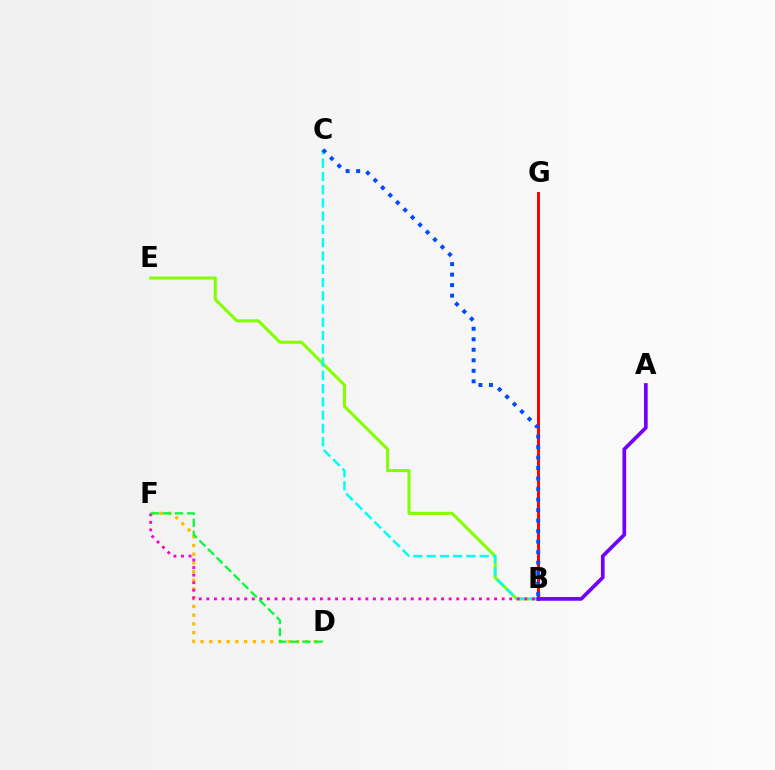{('D', 'F'): [{'color': '#ffbd00', 'line_style': 'dotted', 'thickness': 2.37}, {'color': '#00ff39', 'line_style': 'dashed', 'thickness': 1.64}], ('B', 'E'): [{'color': '#84ff00', 'line_style': 'solid', 'thickness': 2.21}], ('B', 'C'): [{'color': '#00fff6', 'line_style': 'dashed', 'thickness': 1.8}, {'color': '#004bff', 'line_style': 'dotted', 'thickness': 2.86}], ('B', 'F'): [{'color': '#ff00cf', 'line_style': 'dotted', 'thickness': 2.06}], ('B', 'G'): [{'color': '#ff0000', 'line_style': 'solid', 'thickness': 2.13}], ('A', 'B'): [{'color': '#7200ff', 'line_style': 'solid', 'thickness': 2.66}]}